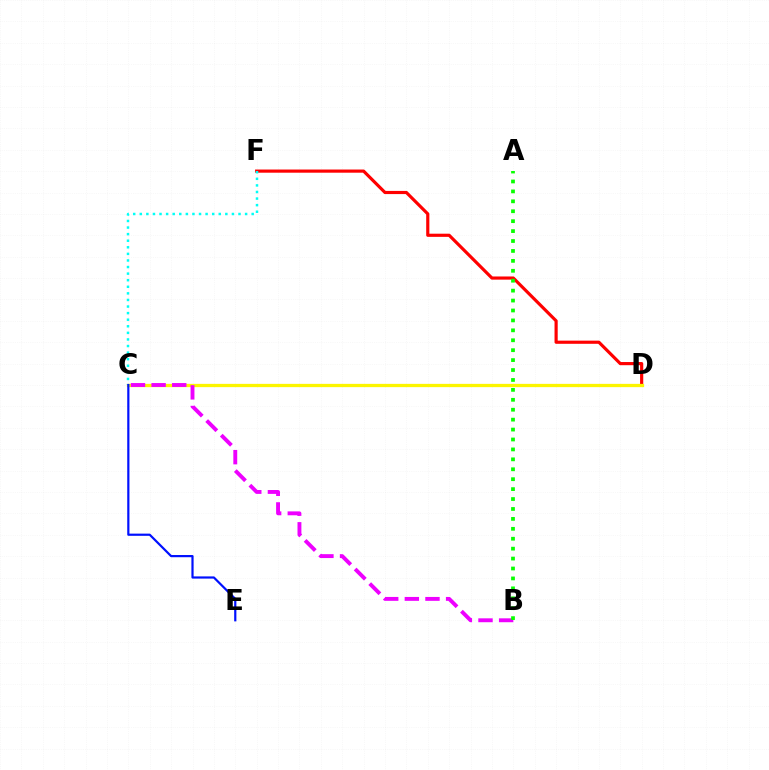{('D', 'F'): [{'color': '#ff0000', 'line_style': 'solid', 'thickness': 2.28}], ('C', 'D'): [{'color': '#fcf500', 'line_style': 'solid', 'thickness': 2.36}], ('B', 'C'): [{'color': '#ee00ff', 'line_style': 'dashed', 'thickness': 2.8}], ('C', 'F'): [{'color': '#00fff6', 'line_style': 'dotted', 'thickness': 1.79}], ('C', 'E'): [{'color': '#0010ff', 'line_style': 'solid', 'thickness': 1.58}], ('A', 'B'): [{'color': '#08ff00', 'line_style': 'dotted', 'thickness': 2.7}]}